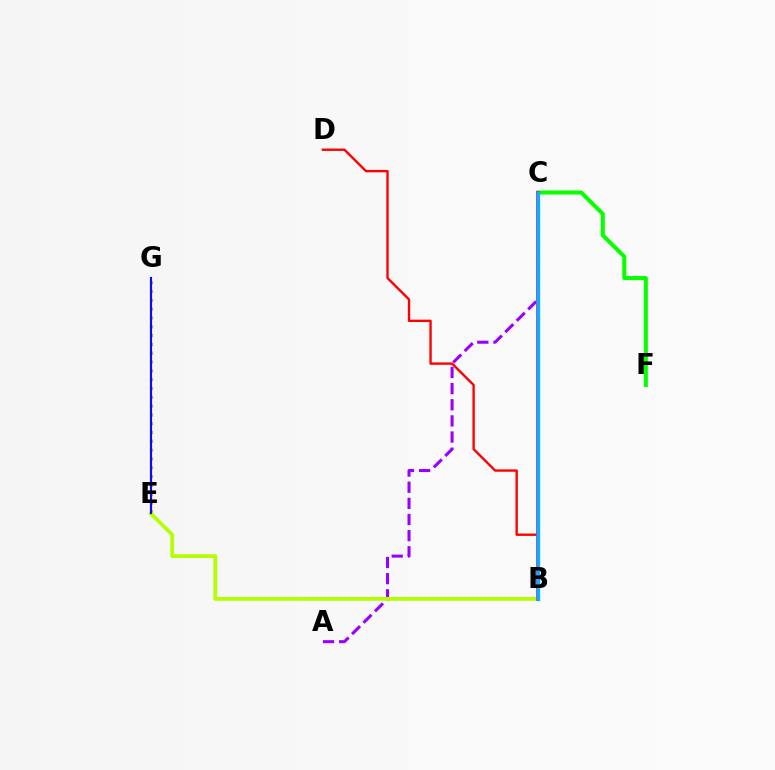{('B', 'D'): [{'color': '#ff0000', 'line_style': 'solid', 'thickness': 1.71}], ('C', 'F'): [{'color': '#08ff00', 'line_style': 'solid', 'thickness': 2.91}], ('A', 'C'): [{'color': '#9b00ff', 'line_style': 'dashed', 'thickness': 2.19}], ('E', 'G'): [{'color': '#ffa500', 'line_style': 'dotted', 'thickness': 2.39}, {'color': '#0010ff', 'line_style': 'solid', 'thickness': 1.56}], ('B', 'E'): [{'color': '#b3ff00', 'line_style': 'solid', 'thickness': 2.71}], ('B', 'C'): [{'color': '#ff00bd', 'line_style': 'solid', 'thickness': 2.69}, {'color': '#00ff9d', 'line_style': 'solid', 'thickness': 1.67}, {'color': '#00b5ff', 'line_style': 'solid', 'thickness': 2.42}]}